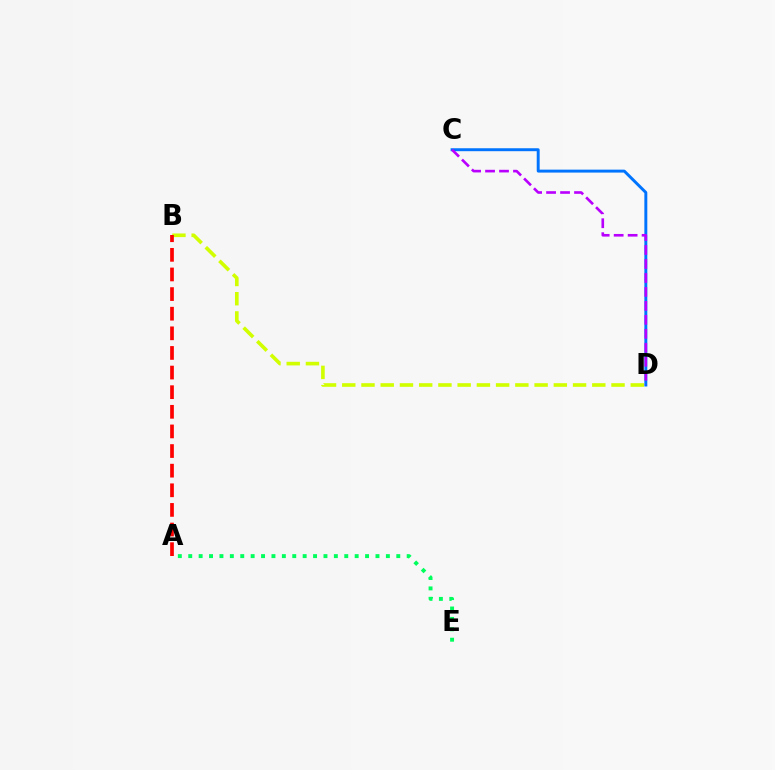{('C', 'D'): [{'color': '#0074ff', 'line_style': 'solid', 'thickness': 2.12}, {'color': '#b900ff', 'line_style': 'dashed', 'thickness': 1.9}], ('A', 'E'): [{'color': '#00ff5c', 'line_style': 'dotted', 'thickness': 2.83}], ('B', 'D'): [{'color': '#d1ff00', 'line_style': 'dashed', 'thickness': 2.61}], ('A', 'B'): [{'color': '#ff0000', 'line_style': 'dashed', 'thickness': 2.67}]}